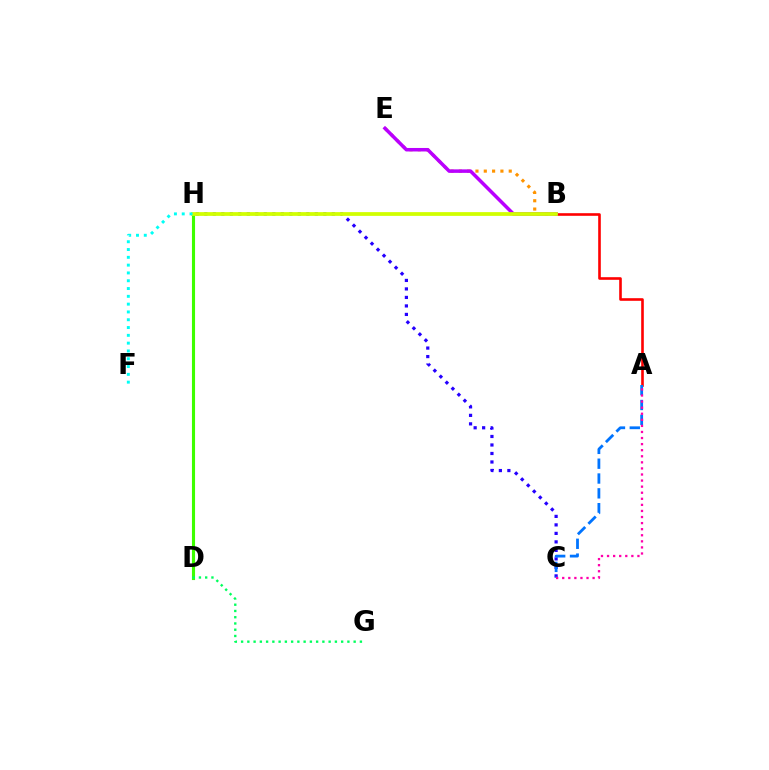{('C', 'H'): [{'color': '#2500ff', 'line_style': 'dotted', 'thickness': 2.31}], ('D', 'H'): [{'color': '#3dff00', 'line_style': 'solid', 'thickness': 2.24}], ('A', 'B'): [{'color': '#ff0000', 'line_style': 'solid', 'thickness': 1.88}], ('B', 'E'): [{'color': '#ff9400', 'line_style': 'dotted', 'thickness': 2.26}, {'color': '#b900ff', 'line_style': 'solid', 'thickness': 2.53}], ('B', 'H'): [{'color': '#d1ff00', 'line_style': 'solid', 'thickness': 2.7}], ('A', 'C'): [{'color': '#0074ff', 'line_style': 'dashed', 'thickness': 2.01}, {'color': '#ff00ac', 'line_style': 'dotted', 'thickness': 1.65}], ('F', 'H'): [{'color': '#00fff6', 'line_style': 'dotted', 'thickness': 2.12}], ('D', 'G'): [{'color': '#00ff5c', 'line_style': 'dotted', 'thickness': 1.7}]}